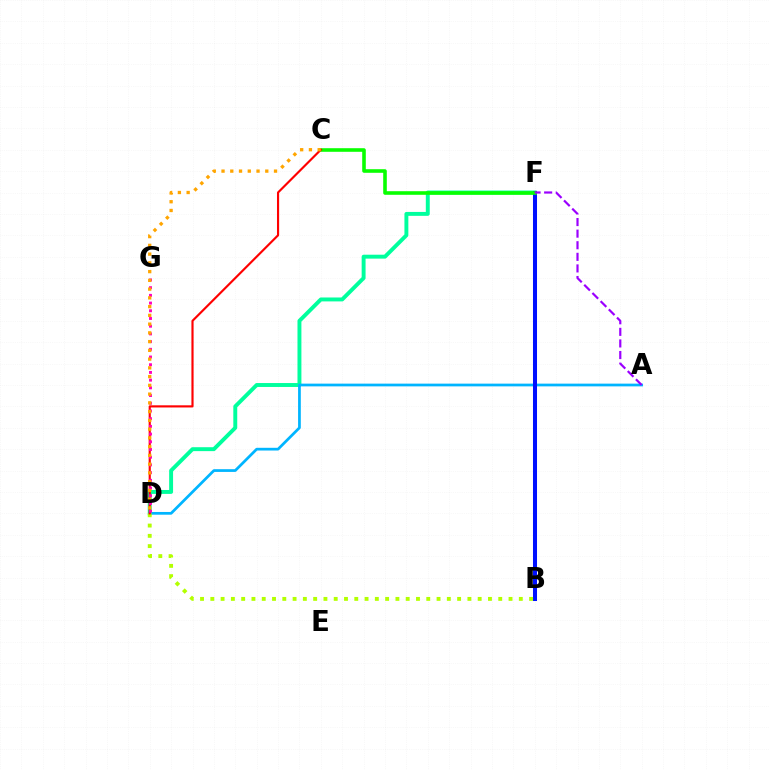{('D', 'F'): [{'color': '#00ff9d', 'line_style': 'solid', 'thickness': 2.82}], ('A', 'D'): [{'color': '#00b5ff', 'line_style': 'solid', 'thickness': 1.97}], ('B', 'F'): [{'color': '#0010ff', 'line_style': 'solid', 'thickness': 2.9}], ('B', 'D'): [{'color': '#b3ff00', 'line_style': 'dotted', 'thickness': 2.79}], ('C', 'F'): [{'color': '#08ff00', 'line_style': 'solid', 'thickness': 2.59}], ('C', 'D'): [{'color': '#ff0000', 'line_style': 'solid', 'thickness': 1.55}, {'color': '#ffa500', 'line_style': 'dotted', 'thickness': 2.38}], ('D', 'G'): [{'color': '#ff00bd', 'line_style': 'dotted', 'thickness': 2.09}], ('A', 'F'): [{'color': '#9b00ff', 'line_style': 'dashed', 'thickness': 1.57}]}